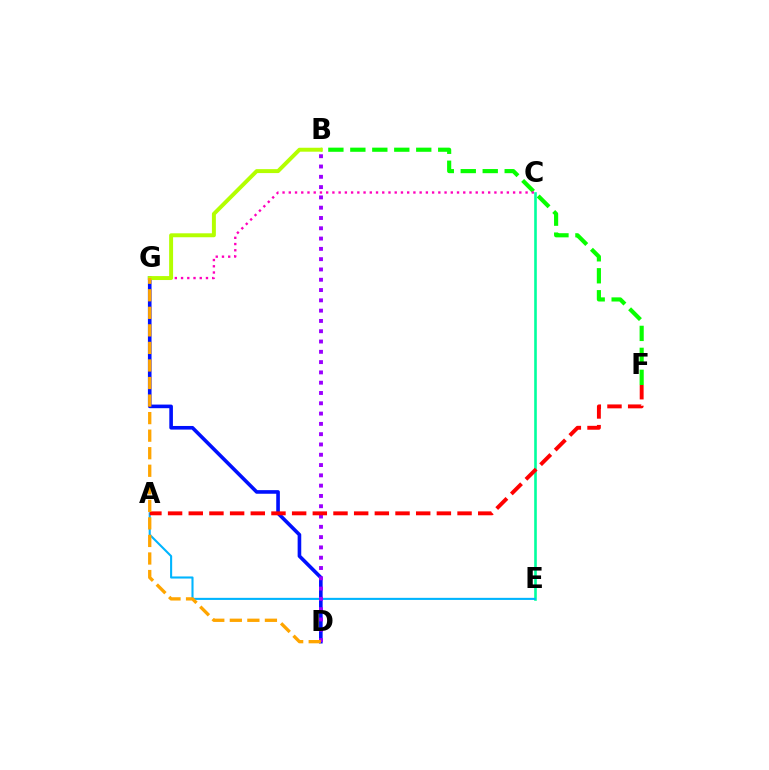{('B', 'F'): [{'color': '#08ff00', 'line_style': 'dashed', 'thickness': 2.98}], ('C', 'E'): [{'color': '#00ff9d', 'line_style': 'solid', 'thickness': 1.89}], ('A', 'E'): [{'color': '#00b5ff', 'line_style': 'solid', 'thickness': 1.5}], ('D', 'G'): [{'color': '#0010ff', 'line_style': 'solid', 'thickness': 2.6}, {'color': '#ffa500', 'line_style': 'dashed', 'thickness': 2.38}], ('B', 'D'): [{'color': '#9b00ff', 'line_style': 'dotted', 'thickness': 2.8}], ('C', 'G'): [{'color': '#ff00bd', 'line_style': 'dotted', 'thickness': 1.69}], ('B', 'G'): [{'color': '#b3ff00', 'line_style': 'solid', 'thickness': 2.84}], ('A', 'F'): [{'color': '#ff0000', 'line_style': 'dashed', 'thickness': 2.81}]}